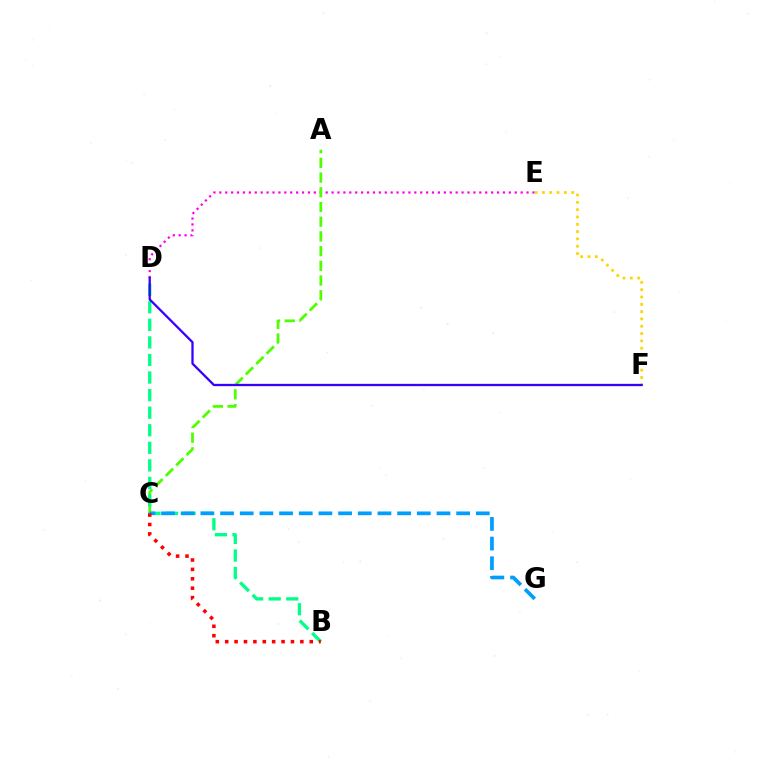{('D', 'E'): [{'color': '#ff00ed', 'line_style': 'dotted', 'thickness': 1.61}], ('A', 'C'): [{'color': '#4fff00', 'line_style': 'dashed', 'thickness': 2.0}], ('B', 'D'): [{'color': '#00ff86', 'line_style': 'dashed', 'thickness': 2.39}], ('E', 'F'): [{'color': '#ffd500', 'line_style': 'dotted', 'thickness': 1.99}], ('C', 'G'): [{'color': '#009eff', 'line_style': 'dashed', 'thickness': 2.67}], ('D', 'F'): [{'color': '#3700ff', 'line_style': 'solid', 'thickness': 1.65}], ('B', 'C'): [{'color': '#ff0000', 'line_style': 'dotted', 'thickness': 2.55}]}